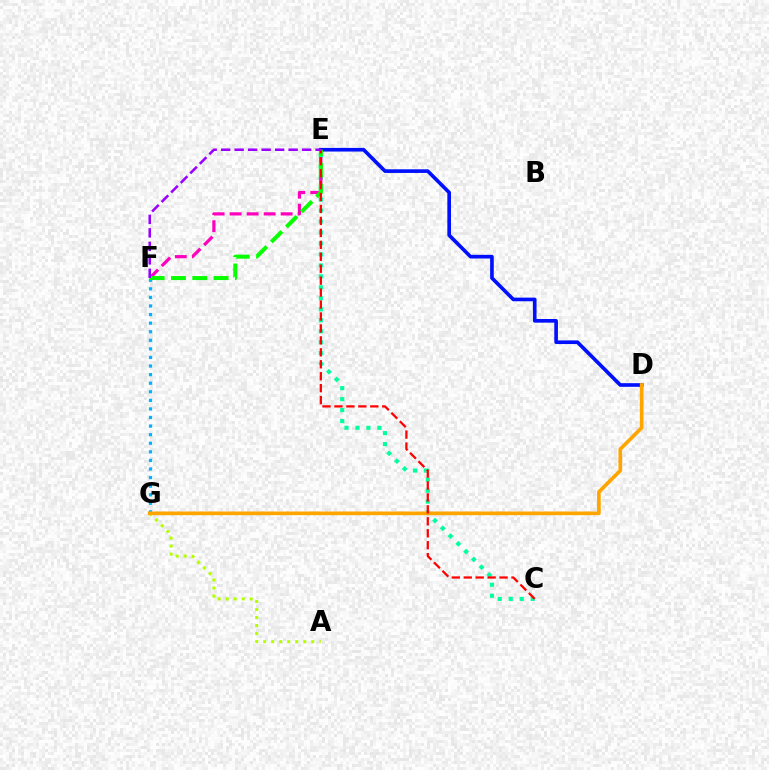{('C', 'E'): [{'color': '#00ff9d', 'line_style': 'dotted', 'thickness': 2.98}, {'color': '#ff0000', 'line_style': 'dashed', 'thickness': 1.62}], ('D', 'E'): [{'color': '#0010ff', 'line_style': 'solid', 'thickness': 2.63}], ('F', 'G'): [{'color': '#00b5ff', 'line_style': 'dotted', 'thickness': 2.33}], ('A', 'G'): [{'color': '#b3ff00', 'line_style': 'dotted', 'thickness': 2.18}], ('E', 'F'): [{'color': '#ff00bd', 'line_style': 'dashed', 'thickness': 2.31}, {'color': '#08ff00', 'line_style': 'dashed', 'thickness': 2.89}, {'color': '#9b00ff', 'line_style': 'dashed', 'thickness': 1.83}], ('D', 'G'): [{'color': '#ffa500', 'line_style': 'solid', 'thickness': 2.64}]}